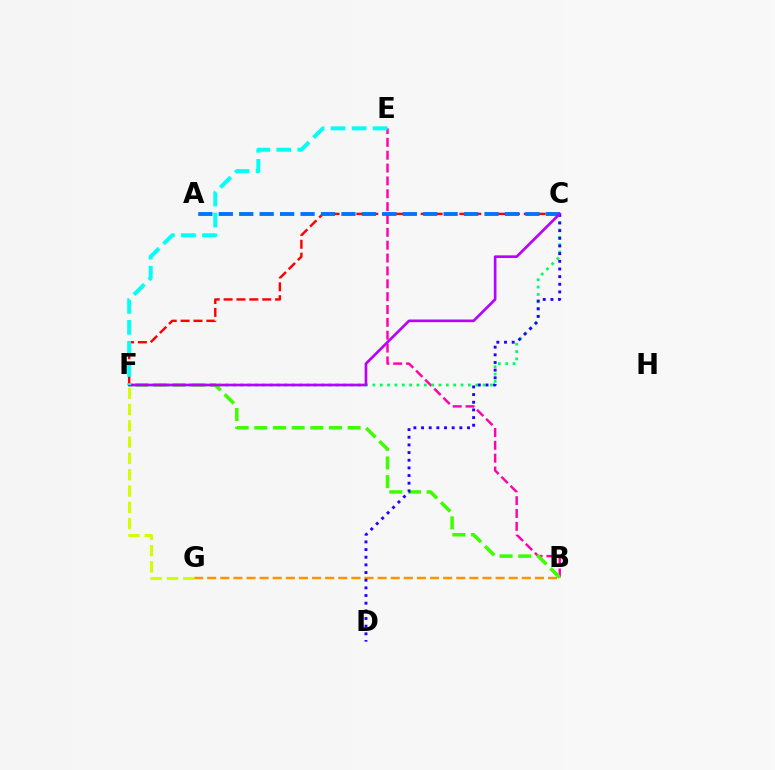{('C', 'F'): [{'color': '#ff0000', 'line_style': 'dashed', 'thickness': 1.75}, {'color': '#00ff5c', 'line_style': 'dotted', 'thickness': 1.99}, {'color': '#b900ff', 'line_style': 'solid', 'thickness': 1.92}], ('B', 'E'): [{'color': '#ff00ac', 'line_style': 'dashed', 'thickness': 1.75}], ('B', 'G'): [{'color': '#ff9400', 'line_style': 'dashed', 'thickness': 1.78}], ('B', 'F'): [{'color': '#3dff00', 'line_style': 'dashed', 'thickness': 2.53}], ('C', 'D'): [{'color': '#2500ff', 'line_style': 'dotted', 'thickness': 2.08}], ('A', 'C'): [{'color': '#0074ff', 'line_style': 'dashed', 'thickness': 2.78}], ('F', 'G'): [{'color': '#d1ff00', 'line_style': 'dashed', 'thickness': 2.22}], ('E', 'F'): [{'color': '#00fff6', 'line_style': 'dashed', 'thickness': 2.86}]}